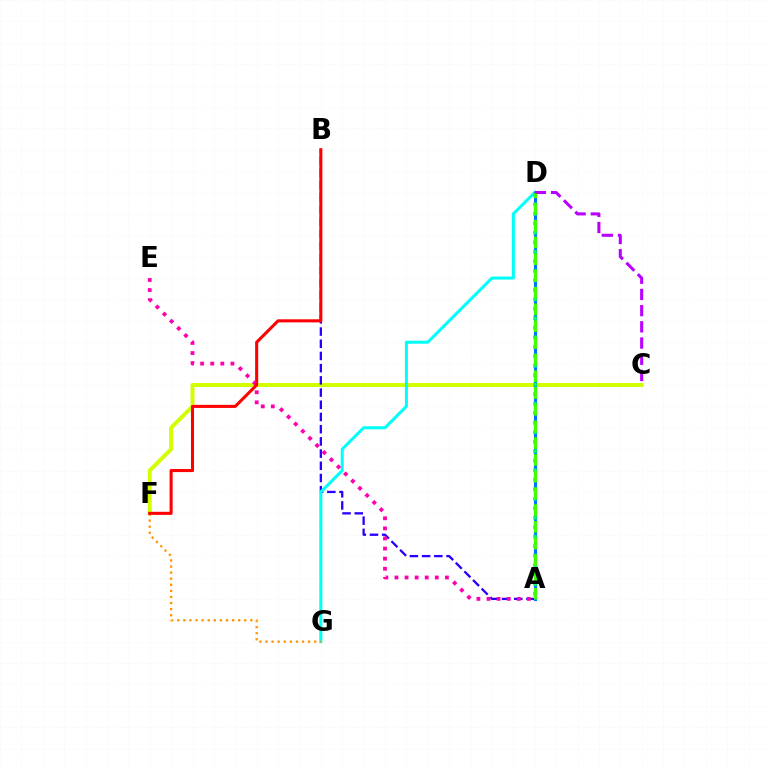{('C', 'F'): [{'color': '#d1ff00', 'line_style': 'solid', 'thickness': 2.85}], ('A', 'B'): [{'color': '#2500ff', 'line_style': 'dashed', 'thickness': 1.66}], ('D', 'G'): [{'color': '#00fff6', 'line_style': 'solid', 'thickness': 2.19}], ('F', 'G'): [{'color': '#ff9400', 'line_style': 'dotted', 'thickness': 1.65}], ('A', 'D'): [{'color': '#0074ff', 'line_style': 'solid', 'thickness': 2.25}, {'color': '#00ff5c', 'line_style': 'dotted', 'thickness': 2.58}, {'color': '#3dff00', 'line_style': 'dashed', 'thickness': 2.27}], ('C', 'D'): [{'color': '#b900ff', 'line_style': 'dashed', 'thickness': 2.2}], ('A', 'E'): [{'color': '#ff00ac', 'line_style': 'dotted', 'thickness': 2.74}], ('B', 'F'): [{'color': '#ff0000', 'line_style': 'solid', 'thickness': 2.21}]}